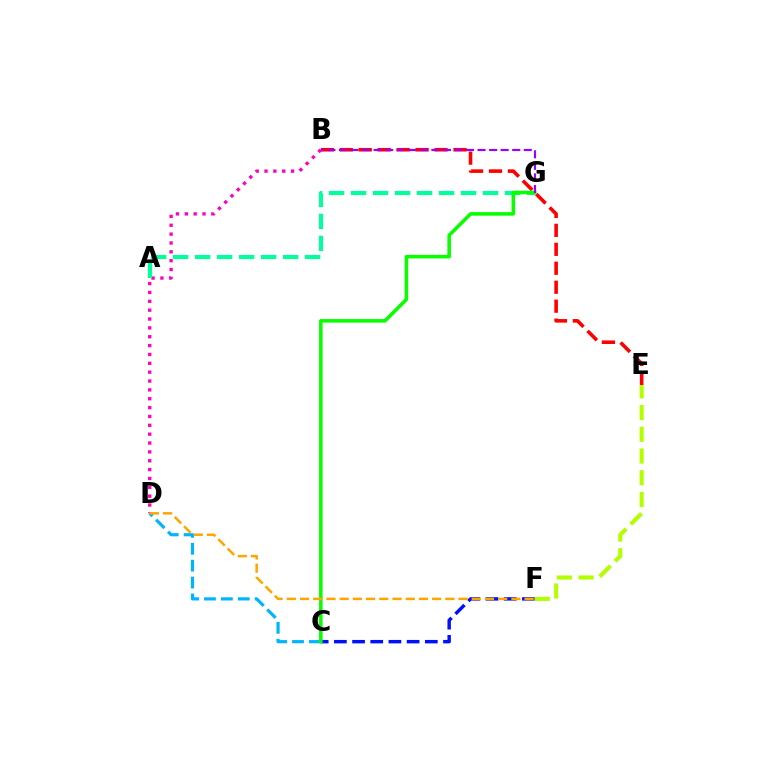{('B', 'D'): [{'color': '#ff00bd', 'line_style': 'dotted', 'thickness': 2.41}], ('B', 'E'): [{'color': '#ff0000', 'line_style': 'dashed', 'thickness': 2.58}], ('A', 'G'): [{'color': '#00ff9d', 'line_style': 'dashed', 'thickness': 2.99}], ('C', 'D'): [{'color': '#00b5ff', 'line_style': 'dashed', 'thickness': 2.3}], ('C', 'F'): [{'color': '#0010ff', 'line_style': 'dashed', 'thickness': 2.47}], ('C', 'G'): [{'color': '#08ff00', 'line_style': 'solid', 'thickness': 2.55}], ('D', 'F'): [{'color': '#ffa500', 'line_style': 'dashed', 'thickness': 1.79}], ('E', 'F'): [{'color': '#b3ff00', 'line_style': 'dashed', 'thickness': 2.95}], ('B', 'G'): [{'color': '#9b00ff', 'line_style': 'dashed', 'thickness': 1.57}]}